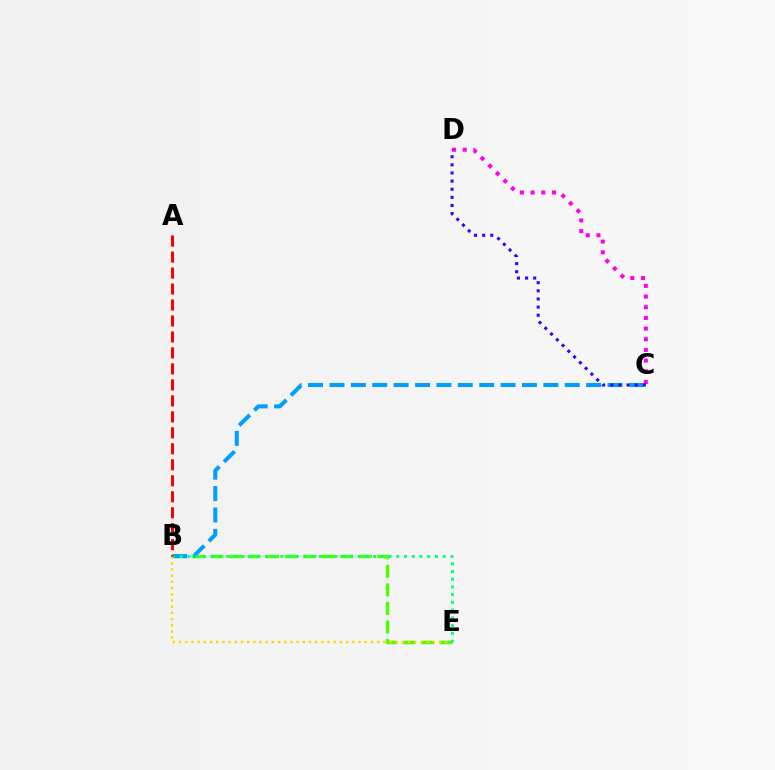{('B', 'E'): [{'color': '#4fff00', 'line_style': 'dashed', 'thickness': 2.52}, {'color': '#ffd500', 'line_style': 'dotted', 'thickness': 1.68}, {'color': '#00ff86', 'line_style': 'dotted', 'thickness': 2.1}], ('B', 'C'): [{'color': '#009eff', 'line_style': 'dashed', 'thickness': 2.91}], ('A', 'B'): [{'color': '#ff0000', 'line_style': 'dashed', 'thickness': 2.17}], ('C', 'D'): [{'color': '#ff00ed', 'line_style': 'dotted', 'thickness': 2.9}, {'color': '#3700ff', 'line_style': 'dotted', 'thickness': 2.21}]}